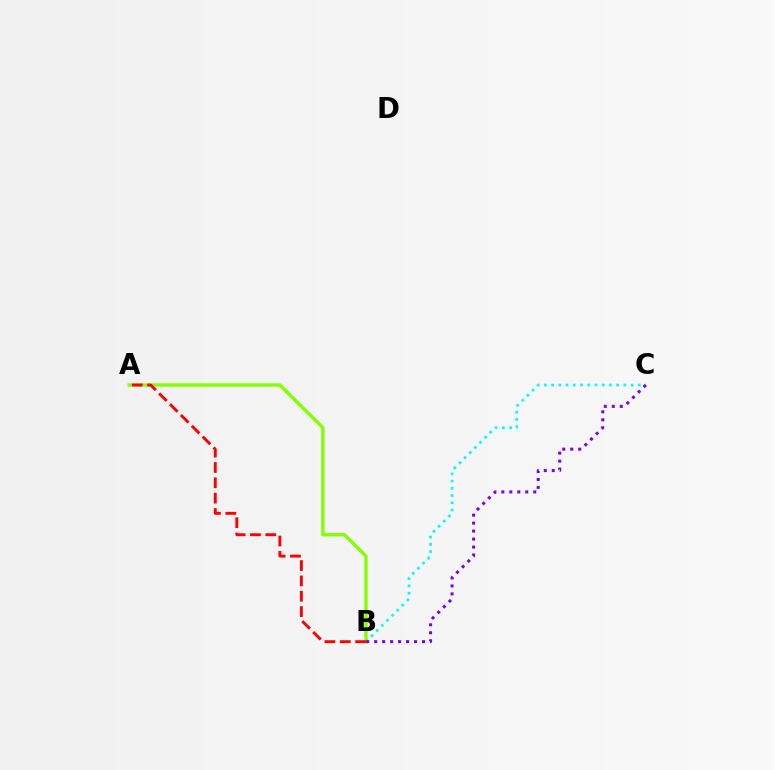{('B', 'C'): [{'color': '#00fff6', 'line_style': 'dotted', 'thickness': 1.96}, {'color': '#7200ff', 'line_style': 'dotted', 'thickness': 2.17}], ('A', 'B'): [{'color': '#84ff00', 'line_style': 'solid', 'thickness': 2.43}, {'color': '#ff0000', 'line_style': 'dashed', 'thickness': 2.09}]}